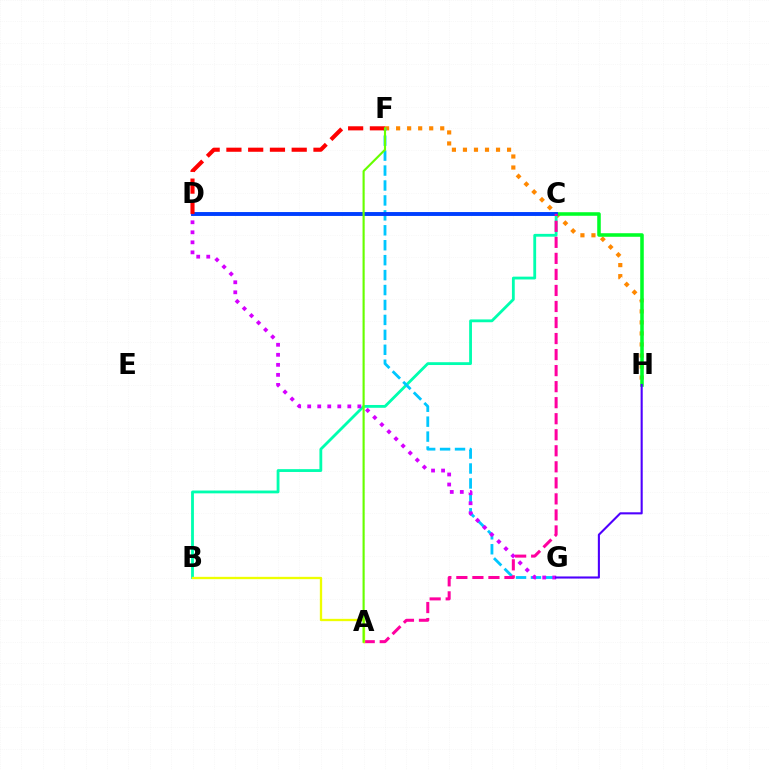{('F', 'H'): [{'color': '#ff8800', 'line_style': 'dotted', 'thickness': 3.0}], ('B', 'C'): [{'color': '#00ffaf', 'line_style': 'solid', 'thickness': 2.03}], ('F', 'G'): [{'color': '#00c7ff', 'line_style': 'dashed', 'thickness': 2.03}], ('C', 'H'): [{'color': '#00ff27', 'line_style': 'solid', 'thickness': 2.56}], ('C', 'D'): [{'color': '#003fff', 'line_style': 'solid', 'thickness': 2.81}], ('D', 'G'): [{'color': '#d600ff', 'line_style': 'dotted', 'thickness': 2.72}], ('G', 'H'): [{'color': '#4f00ff', 'line_style': 'solid', 'thickness': 1.51}], ('A', 'C'): [{'color': '#ff00a0', 'line_style': 'dashed', 'thickness': 2.18}], ('D', 'F'): [{'color': '#ff0000', 'line_style': 'dashed', 'thickness': 2.96}], ('A', 'B'): [{'color': '#eeff00', 'line_style': 'solid', 'thickness': 1.67}], ('A', 'F'): [{'color': '#66ff00', 'line_style': 'solid', 'thickness': 1.54}]}